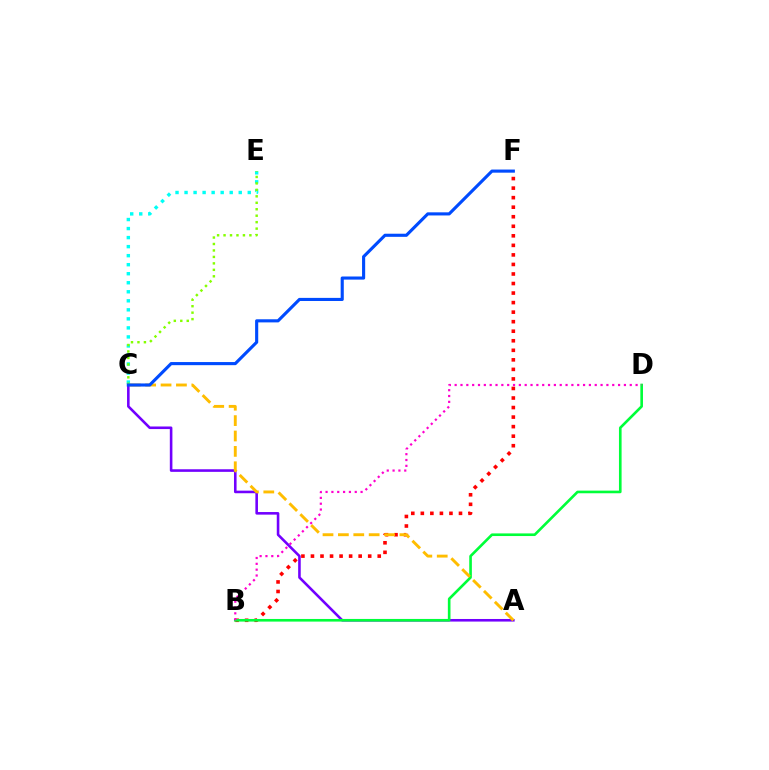{('B', 'F'): [{'color': '#ff0000', 'line_style': 'dotted', 'thickness': 2.59}], ('A', 'C'): [{'color': '#7200ff', 'line_style': 'solid', 'thickness': 1.86}, {'color': '#ffbd00', 'line_style': 'dashed', 'thickness': 2.09}], ('B', 'D'): [{'color': '#00ff39', 'line_style': 'solid', 'thickness': 1.89}, {'color': '#ff00cf', 'line_style': 'dotted', 'thickness': 1.59}], ('C', 'E'): [{'color': '#00fff6', 'line_style': 'dotted', 'thickness': 2.45}, {'color': '#84ff00', 'line_style': 'dotted', 'thickness': 1.76}], ('C', 'F'): [{'color': '#004bff', 'line_style': 'solid', 'thickness': 2.24}]}